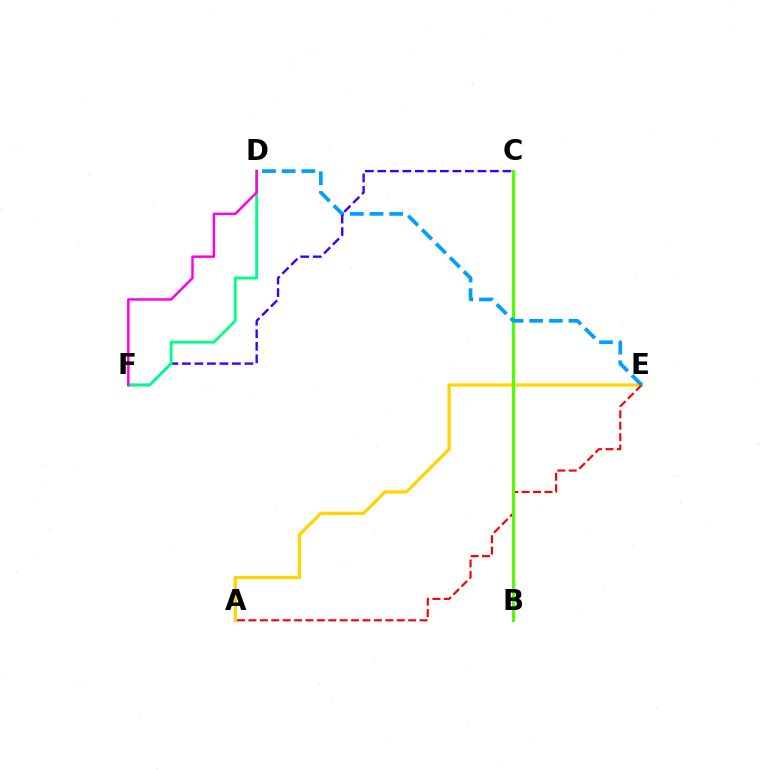{('A', 'E'): [{'color': '#ffd500', 'line_style': 'solid', 'thickness': 2.35}, {'color': '#ff0000', 'line_style': 'dashed', 'thickness': 1.55}], ('B', 'C'): [{'color': '#4fff00', 'line_style': 'solid', 'thickness': 2.25}], ('D', 'E'): [{'color': '#009eff', 'line_style': 'dashed', 'thickness': 2.67}], ('C', 'F'): [{'color': '#3700ff', 'line_style': 'dashed', 'thickness': 1.7}], ('D', 'F'): [{'color': '#00ff86', 'line_style': 'solid', 'thickness': 2.04}, {'color': '#ff00ed', 'line_style': 'solid', 'thickness': 1.79}]}